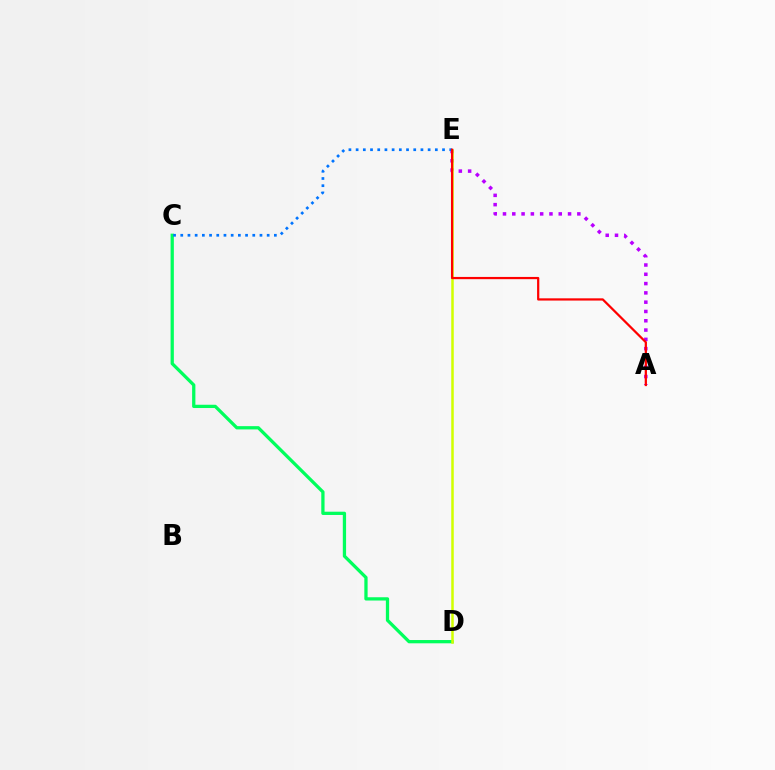{('C', 'D'): [{'color': '#00ff5c', 'line_style': 'solid', 'thickness': 2.35}], ('A', 'E'): [{'color': '#b900ff', 'line_style': 'dotted', 'thickness': 2.53}, {'color': '#ff0000', 'line_style': 'solid', 'thickness': 1.61}], ('D', 'E'): [{'color': '#d1ff00', 'line_style': 'solid', 'thickness': 1.81}], ('C', 'E'): [{'color': '#0074ff', 'line_style': 'dotted', 'thickness': 1.96}]}